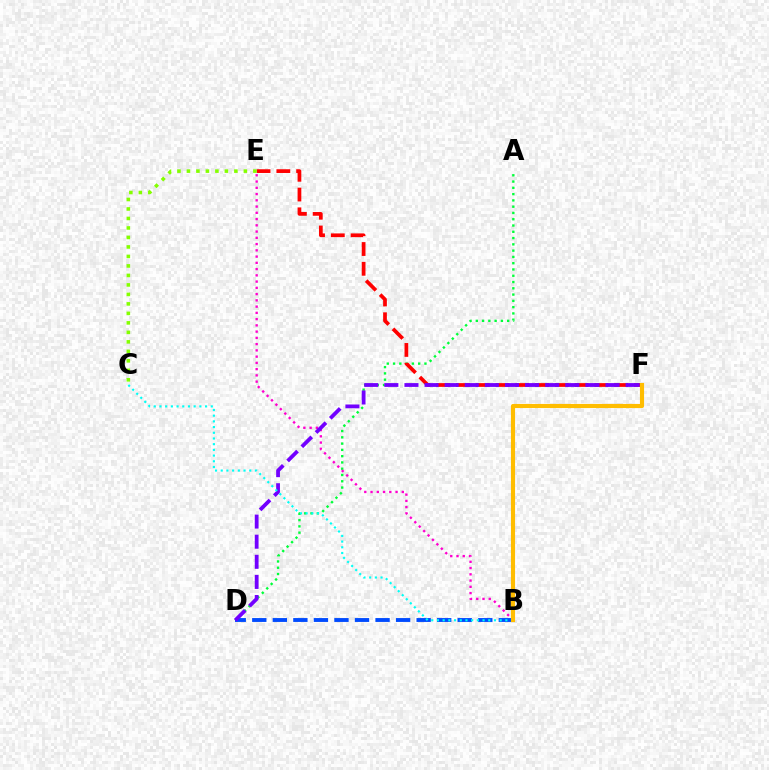{('A', 'D'): [{'color': '#00ff39', 'line_style': 'dotted', 'thickness': 1.71}], ('E', 'F'): [{'color': '#ff0000', 'line_style': 'dashed', 'thickness': 2.69}], ('B', 'E'): [{'color': '#ff00cf', 'line_style': 'dotted', 'thickness': 1.7}], ('B', 'D'): [{'color': '#004bff', 'line_style': 'dashed', 'thickness': 2.79}], ('C', 'E'): [{'color': '#84ff00', 'line_style': 'dotted', 'thickness': 2.58}], ('D', 'F'): [{'color': '#7200ff', 'line_style': 'dashed', 'thickness': 2.73}], ('B', 'C'): [{'color': '#00fff6', 'line_style': 'dotted', 'thickness': 1.55}], ('B', 'F'): [{'color': '#ffbd00', 'line_style': 'solid', 'thickness': 2.97}]}